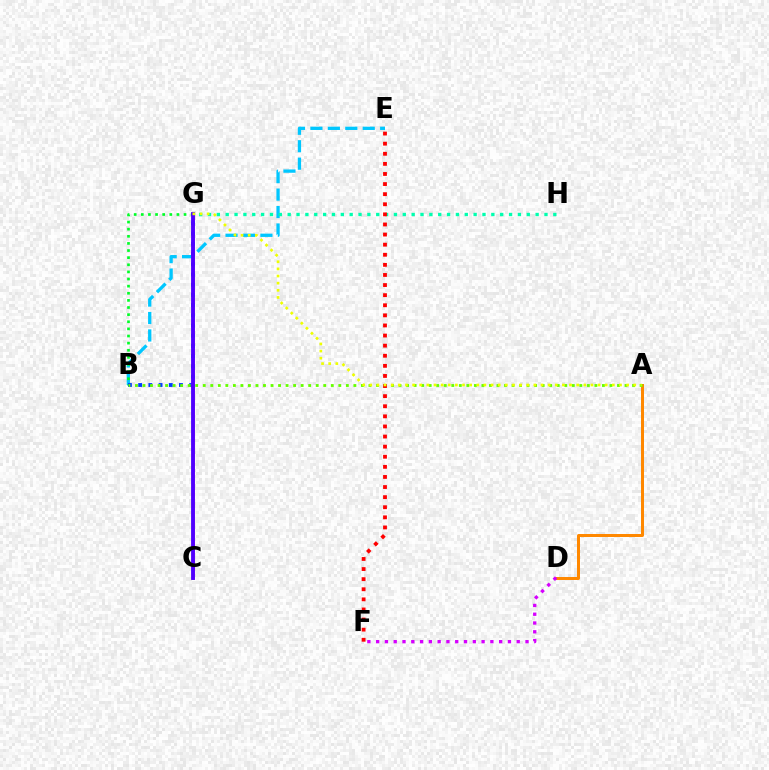{('B', 'E'): [{'color': '#00c7ff', 'line_style': 'dashed', 'thickness': 2.37}], ('C', 'G'): [{'color': '#ff00a0', 'line_style': 'solid', 'thickness': 1.82}, {'color': '#4f00ff', 'line_style': 'solid', 'thickness': 2.76}], ('G', 'H'): [{'color': '#00ffaf', 'line_style': 'dotted', 'thickness': 2.41}], ('B', 'G'): [{'color': '#00ff27', 'line_style': 'dotted', 'thickness': 1.93}, {'color': '#003fff', 'line_style': 'dotted', 'thickness': 2.77}], ('A', 'D'): [{'color': '#ff8800', 'line_style': 'solid', 'thickness': 2.15}], ('A', 'B'): [{'color': '#66ff00', 'line_style': 'dotted', 'thickness': 2.05}], ('E', 'F'): [{'color': '#ff0000', 'line_style': 'dotted', 'thickness': 2.74}], ('D', 'F'): [{'color': '#d600ff', 'line_style': 'dotted', 'thickness': 2.39}], ('A', 'G'): [{'color': '#eeff00', 'line_style': 'dotted', 'thickness': 1.94}]}